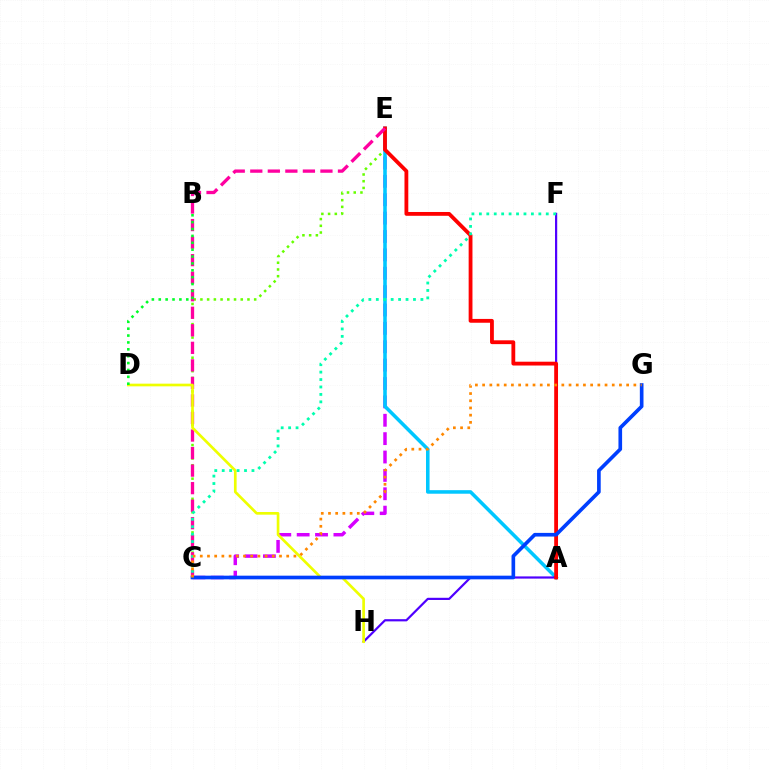{('C', 'E'): [{'color': '#66ff00', 'line_style': 'dotted', 'thickness': 1.83}, {'color': '#d600ff', 'line_style': 'dashed', 'thickness': 2.5}, {'color': '#ff00a0', 'line_style': 'dashed', 'thickness': 2.38}], ('A', 'E'): [{'color': '#00c7ff', 'line_style': 'solid', 'thickness': 2.56}, {'color': '#ff0000', 'line_style': 'solid', 'thickness': 2.75}], ('F', 'H'): [{'color': '#4f00ff', 'line_style': 'solid', 'thickness': 1.58}], ('D', 'H'): [{'color': '#eeff00', 'line_style': 'solid', 'thickness': 1.93}], ('B', 'D'): [{'color': '#00ff27', 'line_style': 'dotted', 'thickness': 1.87}], ('C', 'G'): [{'color': '#003fff', 'line_style': 'solid', 'thickness': 2.63}, {'color': '#ff8800', 'line_style': 'dotted', 'thickness': 1.96}], ('C', 'F'): [{'color': '#00ffaf', 'line_style': 'dotted', 'thickness': 2.02}]}